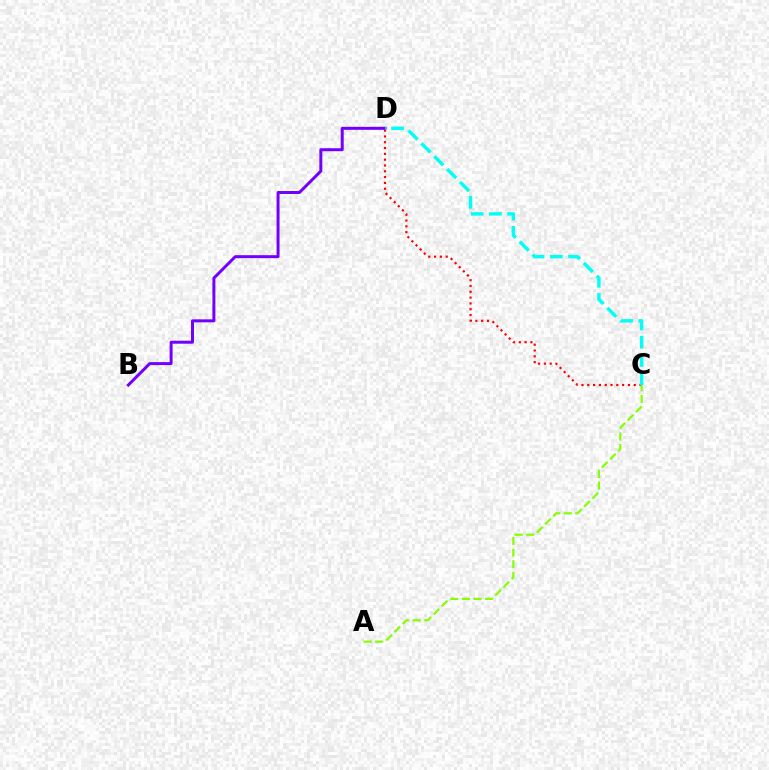{('C', 'D'): [{'color': '#ff0000', 'line_style': 'dotted', 'thickness': 1.58}, {'color': '#00fff6', 'line_style': 'dashed', 'thickness': 2.48}], ('B', 'D'): [{'color': '#7200ff', 'line_style': 'solid', 'thickness': 2.15}], ('A', 'C'): [{'color': '#84ff00', 'line_style': 'dashed', 'thickness': 1.58}]}